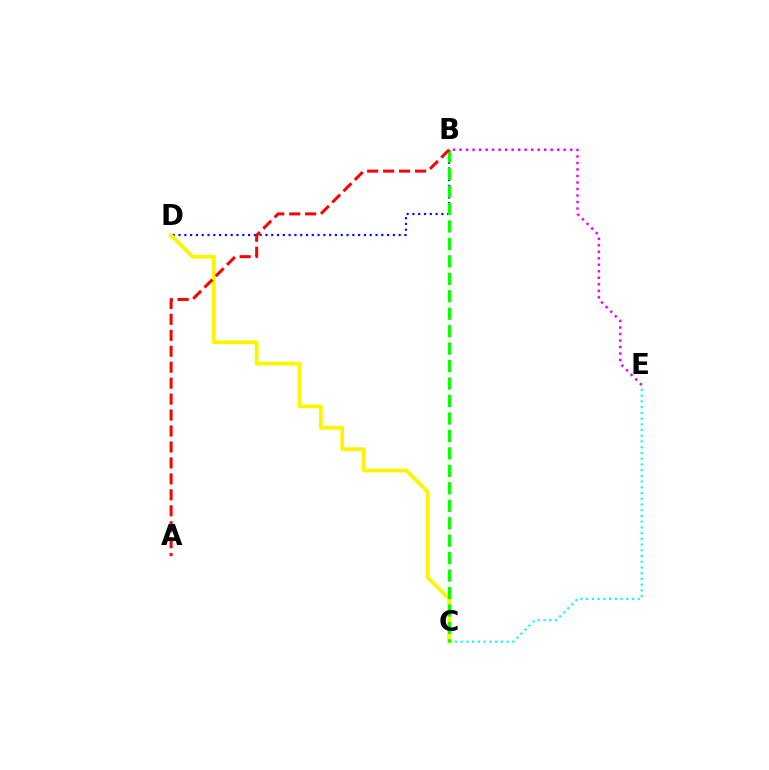{('B', 'D'): [{'color': '#0010ff', 'line_style': 'dotted', 'thickness': 1.57}], ('C', 'E'): [{'color': '#00fff6', 'line_style': 'dotted', 'thickness': 1.56}], ('C', 'D'): [{'color': '#fcf500', 'line_style': 'solid', 'thickness': 2.72}], ('B', 'E'): [{'color': '#ee00ff', 'line_style': 'dotted', 'thickness': 1.77}], ('B', 'C'): [{'color': '#08ff00', 'line_style': 'dashed', 'thickness': 2.37}], ('A', 'B'): [{'color': '#ff0000', 'line_style': 'dashed', 'thickness': 2.17}]}